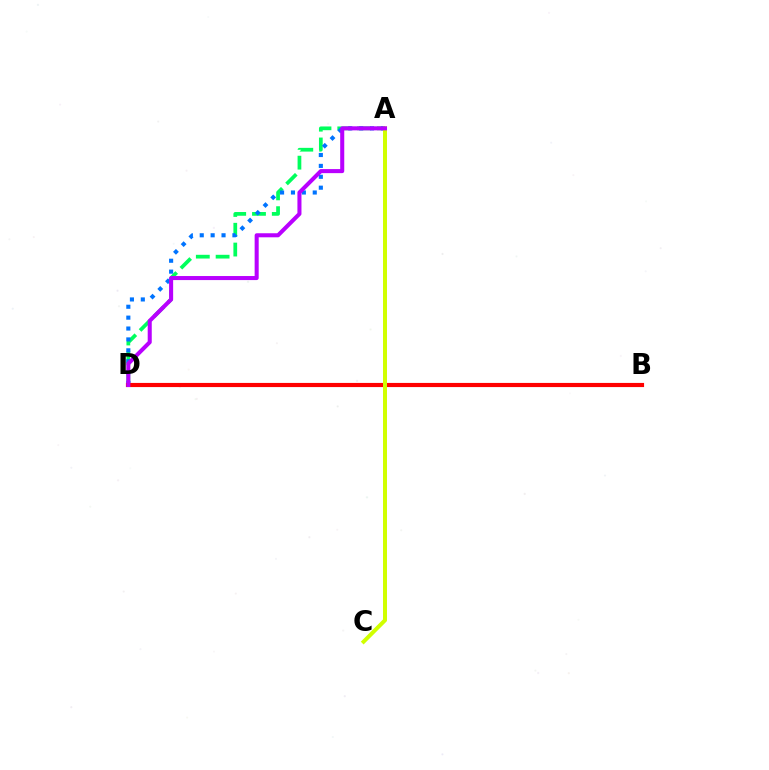{('A', 'D'): [{'color': '#00ff5c', 'line_style': 'dashed', 'thickness': 2.69}, {'color': '#0074ff', 'line_style': 'dotted', 'thickness': 2.96}, {'color': '#b900ff', 'line_style': 'solid', 'thickness': 2.92}], ('B', 'D'): [{'color': '#ff0000', 'line_style': 'solid', 'thickness': 2.99}], ('A', 'C'): [{'color': '#d1ff00', 'line_style': 'solid', 'thickness': 2.87}]}